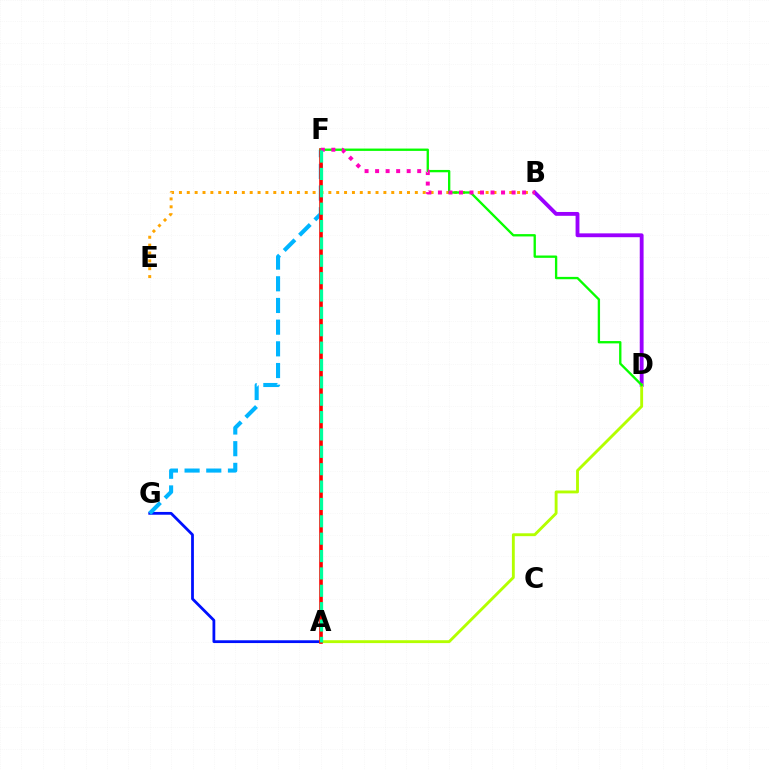{('A', 'G'): [{'color': '#0010ff', 'line_style': 'solid', 'thickness': 2.0}], ('B', 'D'): [{'color': '#9b00ff', 'line_style': 'solid', 'thickness': 2.76}], ('F', 'G'): [{'color': '#00b5ff', 'line_style': 'dashed', 'thickness': 2.95}], ('B', 'E'): [{'color': '#ffa500', 'line_style': 'dotted', 'thickness': 2.14}], ('A', 'D'): [{'color': '#b3ff00', 'line_style': 'solid', 'thickness': 2.07}], ('A', 'F'): [{'color': '#ff0000', 'line_style': 'solid', 'thickness': 2.61}, {'color': '#00ff9d', 'line_style': 'dashed', 'thickness': 2.36}], ('D', 'F'): [{'color': '#08ff00', 'line_style': 'solid', 'thickness': 1.68}], ('B', 'F'): [{'color': '#ff00bd', 'line_style': 'dotted', 'thickness': 2.86}]}